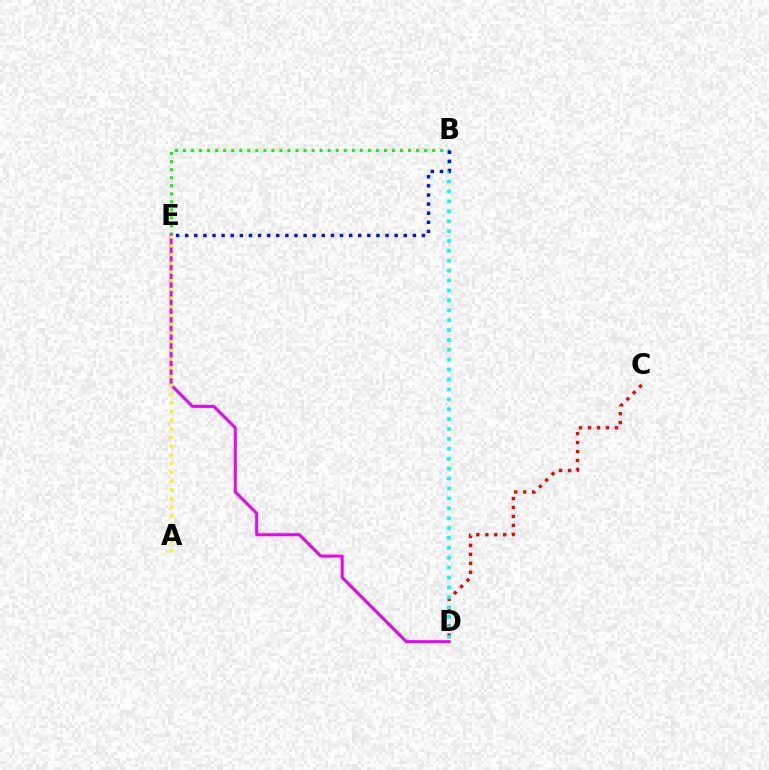{('C', 'D'): [{'color': '#ff0000', 'line_style': 'dotted', 'thickness': 2.44}], ('B', 'D'): [{'color': '#00fff6', 'line_style': 'dotted', 'thickness': 2.69}], ('B', 'E'): [{'color': '#08ff00', 'line_style': 'dotted', 'thickness': 2.18}, {'color': '#0010ff', 'line_style': 'dotted', 'thickness': 2.47}], ('D', 'E'): [{'color': '#ee00ff', 'line_style': 'solid', 'thickness': 2.18}], ('A', 'E'): [{'color': '#fcf500', 'line_style': 'dotted', 'thickness': 2.37}]}